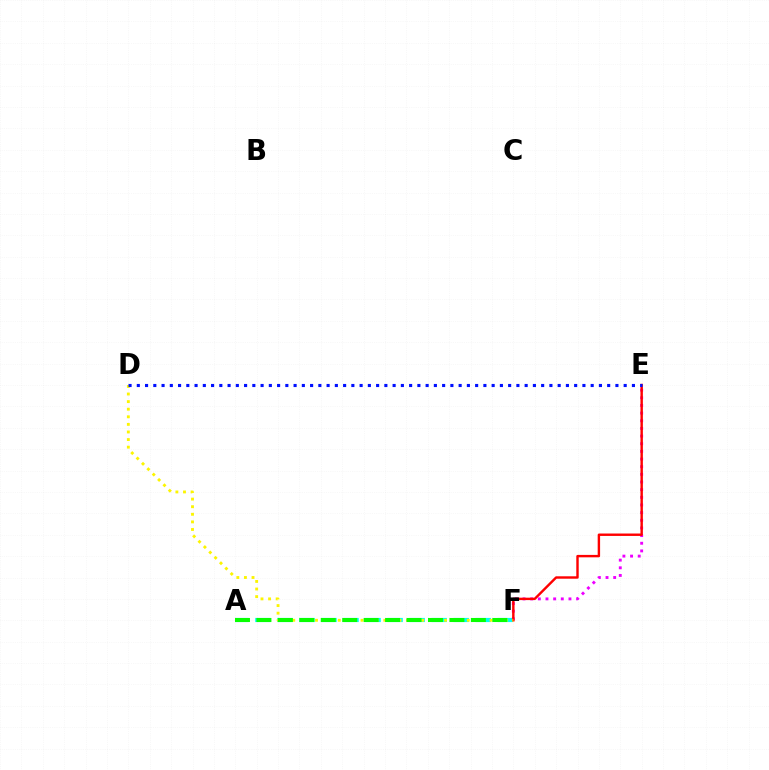{('A', 'F'): [{'color': '#00fff6', 'line_style': 'dashed', 'thickness': 2.99}, {'color': '#08ff00', 'line_style': 'dashed', 'thickness': 2.91}], ('E', 'F'): [{'color': '#ee00ff', 'line_style': 'dotted', 'thickness': 2.08}, {'color': '#ff0000', 'line_style': 'solid', 'thickness': 1.74}], ('D', 'F'): [{'color': '#fcf500', 'line_style': 'dotted', 'thickness': 2.06}], ('D', 'E'): [{'color': '#0010ff', 'line_style': 'dotted', 'thickness': 2.24}]}